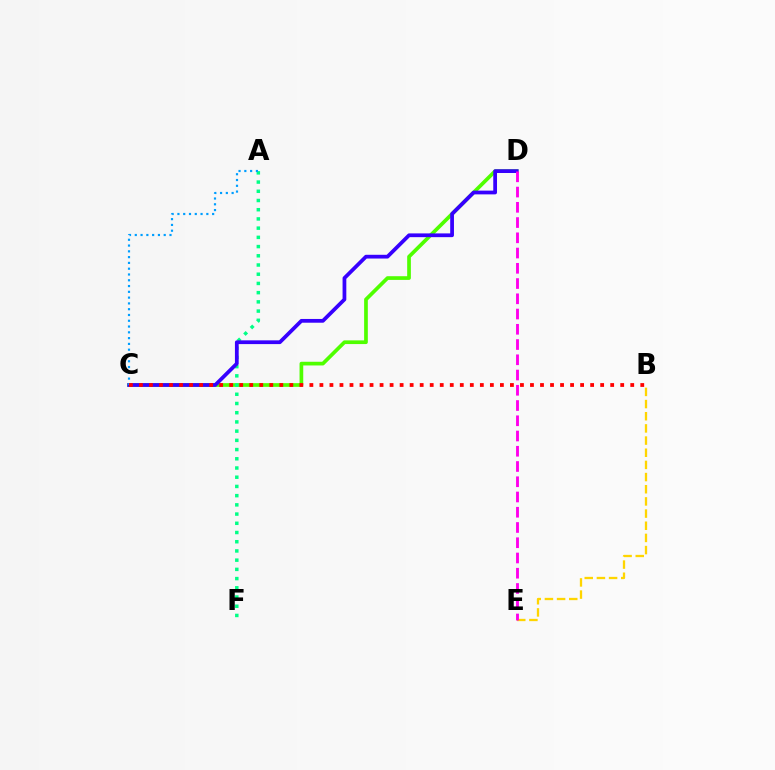{('C', 'D'): [{'color': '#4fff00', 'line_style': 'solid', 'thickness': 2.66}, {'color': '#3700ff', 'line_style': 'solid', 'thickness': 2.7}], ('A', 'F'): [{'color': '#00ff86', 'line_style': 'dotted', 'thickness': 2.5}], ('B', 'E'): [{'color': '#ffd500', 'line_style': 'dashed', 'thickness': 1.65}], ('A', 'C'): [{'color': '#009eff', 'line_style': 'dotted', 'thickness': 1.57}], ('B', 'C'): [{'color': '#ff0000', 'line_style': 'dotted', 'thickness': 2.72}], ('D', 'E'): [{'color': '#ff00ed', 'line_style': 'dashed', 'thickness': 2.07}]}